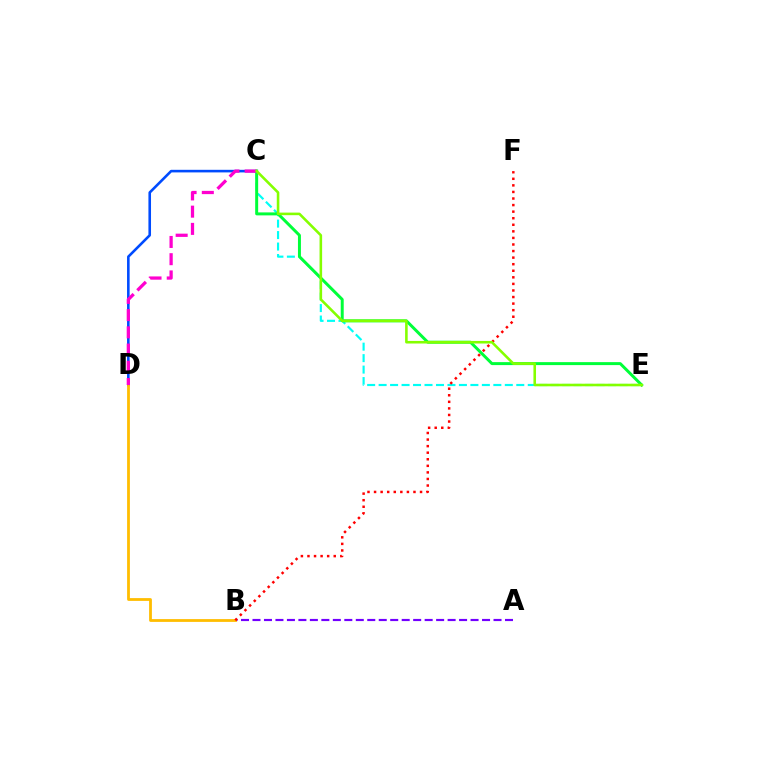{('C', 'E'): [{'color': '#00fff6', 'line_style': 'dashed', 'thickness': 1.56}, {'color': '#00ff39', 'line_style': 'solid', 'thickness': 2.14}, {'color': '#84ff00', 'line_style': 'solid', 'thickness': 1.86}], ('C', 'D'): [{'color': '#004bff', 'line_style': 'solid', 'thickness': 1.87}, {'color': '#ff00cf', 'line_style': 'dashed', 'thickness': 2.34}], ('A', 'B'): [{'color': '#7200ff', 'line_style': 'dashed', 'thickness': 1.56}], ('B', 'D'): [{'color': '#ffbd00', 'line_style': 'solid', 'thickness': 2.01}], ('B', 'F'): [{'color': '#ff0000', 'line_style': 'dotted', 'thickness': 1.78}]}